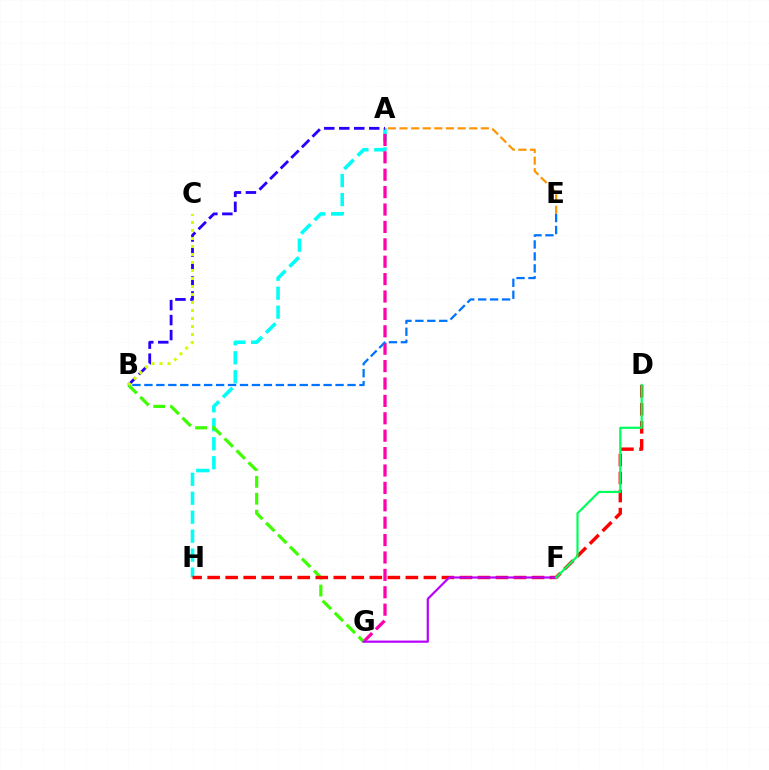{('A', 'E'): [{'color': '#ff9400', 'line_style': 'dashed', 'thickness': 1.58}], ('A', 'H'): [{'color': '#00fff6', 'line_style': 'dashed', 'thickness': 2.58}], ('A', 'B'): [{'color': '#2500ff', 'line_style': 'dashed', 'thickness': 2.04}], ('A', 'G'): [{'color': '#ff00ac', 'line_style': 'dashed', 'thickness': 2.36}], ('B', 'G'): [{'color': '#3dff00', 'line_style': 'dashed', 'thickness': 2.3}], ('B', 'E'): [{'color': '#0074ff', 'line_style': 'dashed', 'thickness': 1.62}], ('D', 'H'): [{'color': '#ff0000', 'line_style': 'dashed', 'thickness': 2.45}], ('F', 'G'): [{'color': '#b900ff', 'line_style': 'solid', 'thickness': 1.58}], ('D', 'F'): [{'color': '#00ff5c', 'line_style': 'solid', 'thickness': 1.59}], ('B', 'C'): [{'color': '#d1ff00', 'line_style': 'dotted', 'thickness': 2.18}]}